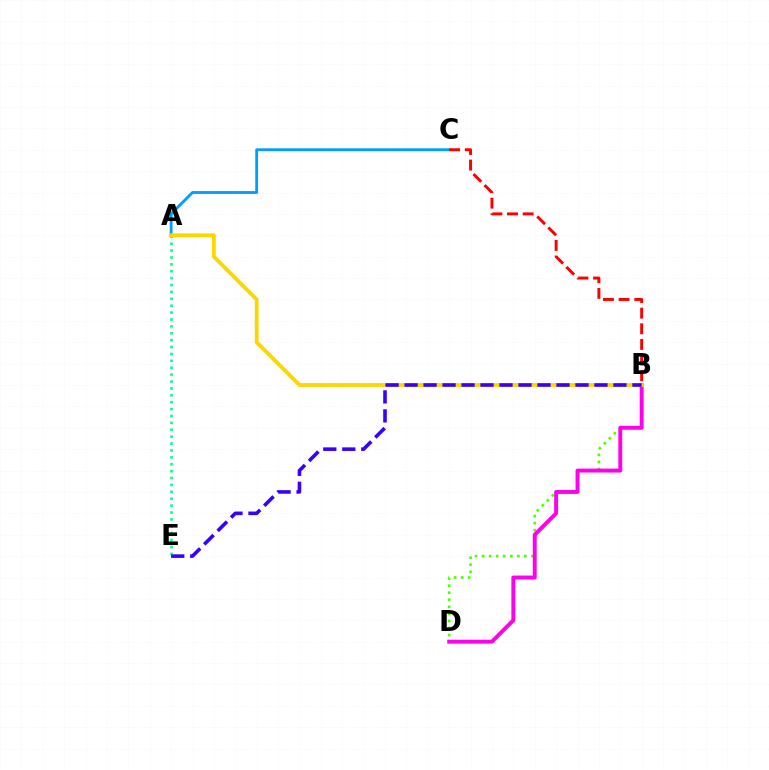{('B', 'D'): [{'color': '#4fff00', 'line_style': 'dotted', 'thickness': 1.92}, {'color': '#ff00ed', 'line_style': 'solid', 'thickness': 2.82}], ('A', 'C'): [{'color': '#009eff', 'line_style': 'solid', 'thickness': 2.05}], ('B', 'C'): [{'color': '#ff0000', 'line_style': 'dashed', 'thickness': 2.13}], ('A', 'E'): [{'color': '#00ff86', 'line_style': 'dotted', 'thickness': 1.87}], ('A', 'B'): [{'color': '#ffd500', 'line_style': 'solid', 'thickness': 2.74}], ('B', 'E'): [{'color': '#3700ff', 'line_style': 'dashed', 'thickness': 2.58}]}